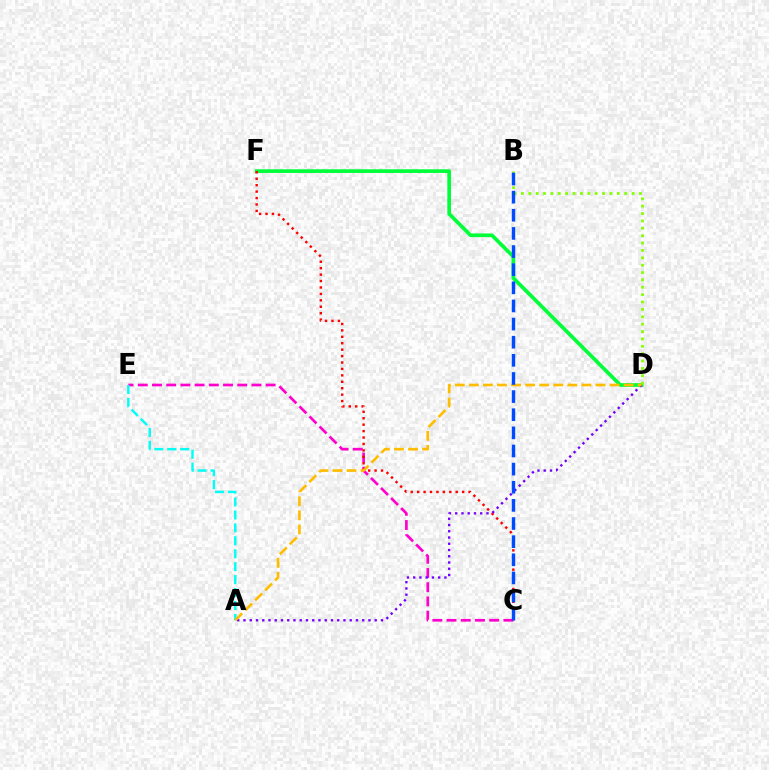{('D', 'F'): [{'color': '#00ff39', 'line_style': 'solid', 'thickness': 2.66}], ('C', 'E'): [{'color': '#ff00cf', 'line_style': 'dashed', 'thickness': 1.93}], ('C', 'F'): [{'color': '#ff0000', 'line_style': 'dotted', 'thickness': 1.75}], ('A', 'D'): [{'color': '#7200ff', 'line_style': 'dotted', 'thickness': 1.7}, {'color': '#ffbd00', 'line_style': 'dashed', 'thickness': 1.91}], ('A', 'E'): [{'color': '#00fff6', 'line_style': 'dashed', 'thickness': 1.76}], ('B', 'D'): [{'color': '#84ff00', 'line_style': 'dotted', 'thickness': 2.0}], ('B', 'C'): [{'color': '#004bff', 'line_style': 'dashed', 'thickness': 2.46}]}